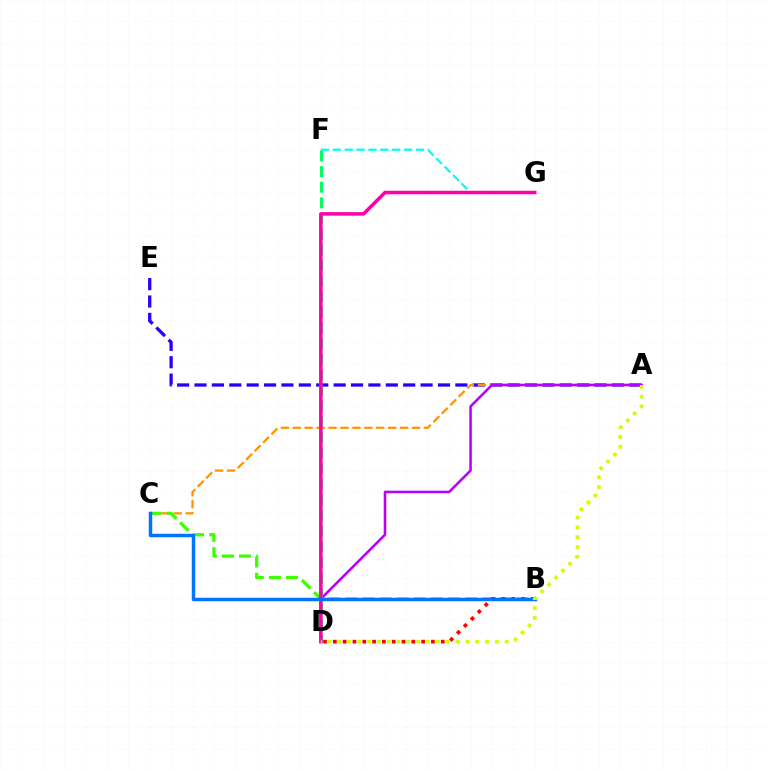{('A', 'E'): [{'color': '#2500ff', 'line_style': 'dashed', 'thickness': 2.36}], ('A', 'C'): [{'color': '#ff9400', 'line_style': 'dashed', 'thickness': 1.62}], ('B', 'C'): [{'color': '#3dff00', 'line_style': 'dashed', 'thickness': 2.32}, {'color': '#0074ff', 'line_style': 'solid', 'thickness': 2.49}], ('F', 'G'): [{'color': '#00fff6', 'line_style': 'dashed', 'thickness': 1.61}], ('A', 'D'): [{'color': '#b900ff', 'line_style': 'solid', 'thickness': 1.85}, {'color': '#d1ff00', 'line_style': 'dotted', 'thickness': 2.67}], ('B', 'D'): [{'color': '#ff0000', 'line_style': 'dotted', 'thickness': 2.66}], ('D', 'F'): [{'color': '#00ff5c', 'line_style': 'dashed', 'thickness': 2.12}], ('D', 'G'): [{'color': '#ff00ac', 'line_style': 'solid', 'thickness': 2.54}]}